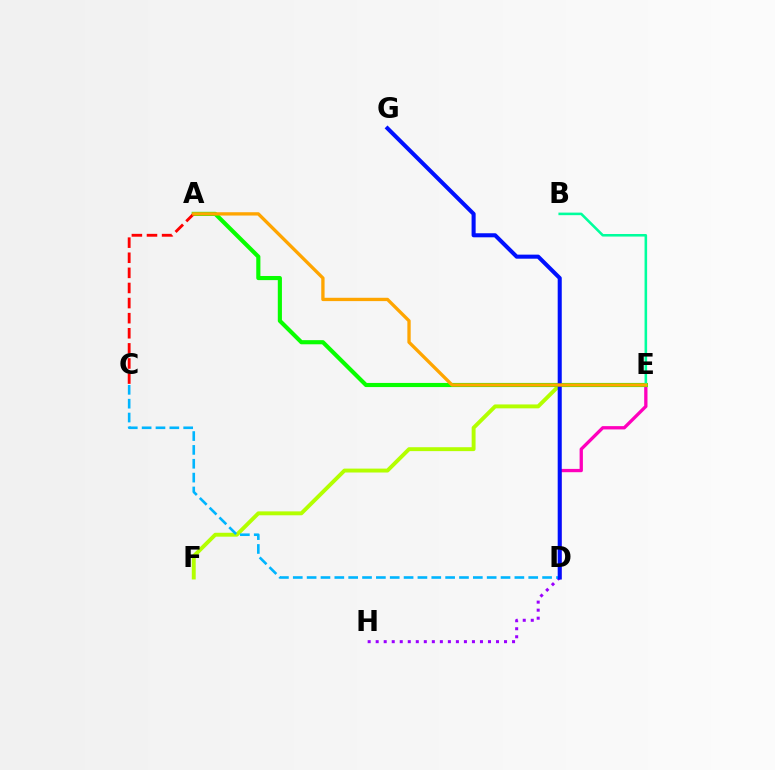{('D', 'E'): [{'color': '#ff00bd', 'line_style': 'solid', 'thickness': 2.38}], ('E', 'F'): [{'color': '#b3ff00', 'line_style': 'solid', 'thickness': 2.81}], ('D', 'H'): [{'color': '#9b00ff', 'line_style': 'dotted', 'thickness': 2.18}], ('C', 'D'): [{'color': '#00b5ff', 'line_style': 'dashed', 'thickness': 1.88}], ('A', 'E'): [{'color': '#08ff00', 'line_style': 'solid', 'thickness': 2.98}, {'color': '#ffa500', 'line_style': 'solid', 'thickness': 2.39}], ('A', 'C'): [{'color': '#ff0000', 'line_style': 'dashed', 'thickness': 2.05}], ('B', 'E'): [{'color': '#00ff9d', 'line_style': 'solid', 'thickness': 1.85}], ('D', 'G'): [{'color': '#0010ff', 'line_style': 'solid', 'thickness': 2.92}]}